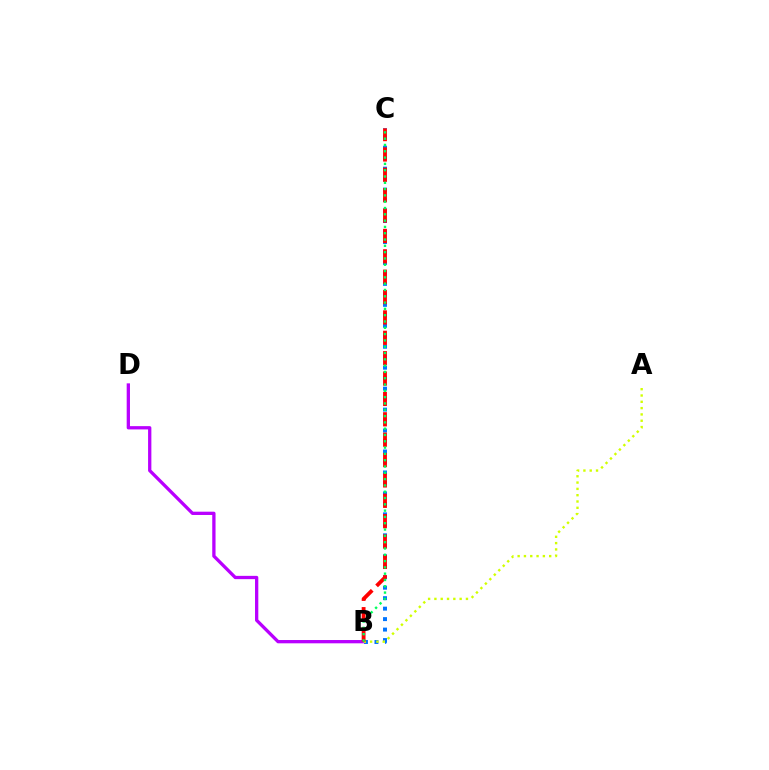{('B', 'C'): [{'color': '#0074ff', 'line_style': 'dotted', 'thickness': 2.85}, {'color': '#ff0000', 'line_style': 'dashed', 'thickness': 2.77}, {'color': '#00ff5c', 'line_style': 'dotted', 'thickness': 1.71}], ('B', 'D'): [{'color': '#b900ff', 'line_style': 'solid', 'thickness': 2.37}], ('A', 'B'): [{'color': '#d1ff00', 'line_style': 'dotted', 'thickness': 1.71}]}